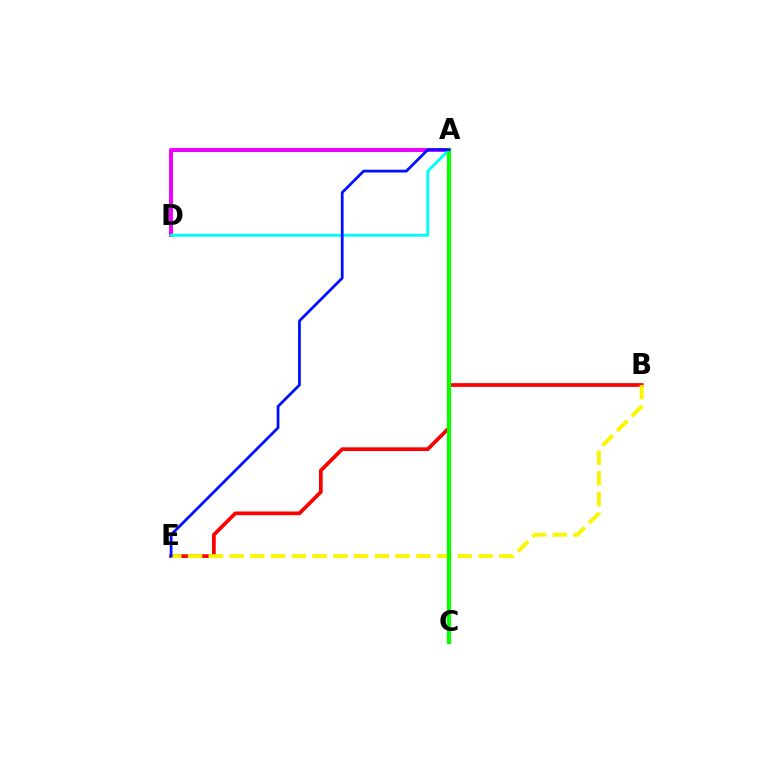{('A', 'D'): [{'color': '#ee00ff', 'line_style': 'solid', 'thickness': 2.85}, {'color': '#00fff6', 'line_style': 'solid', 'thickness': 2.06}], ('B', 'E'): [{'color': '#ff0000', 'line_style': 'solid', 'thickness': 2.67}, {'color': '#fcf500', 'line_style': 'dashed', 'thickness': 2.82}], ('A', 'C'): [{'color': '#08ff00', 'line_style': 'solid', 'thickness': 3.0}], ('A', 'E'): [{'color': '#0010ff', 'line_style': 'solid', 'thickness': 1.99}]}